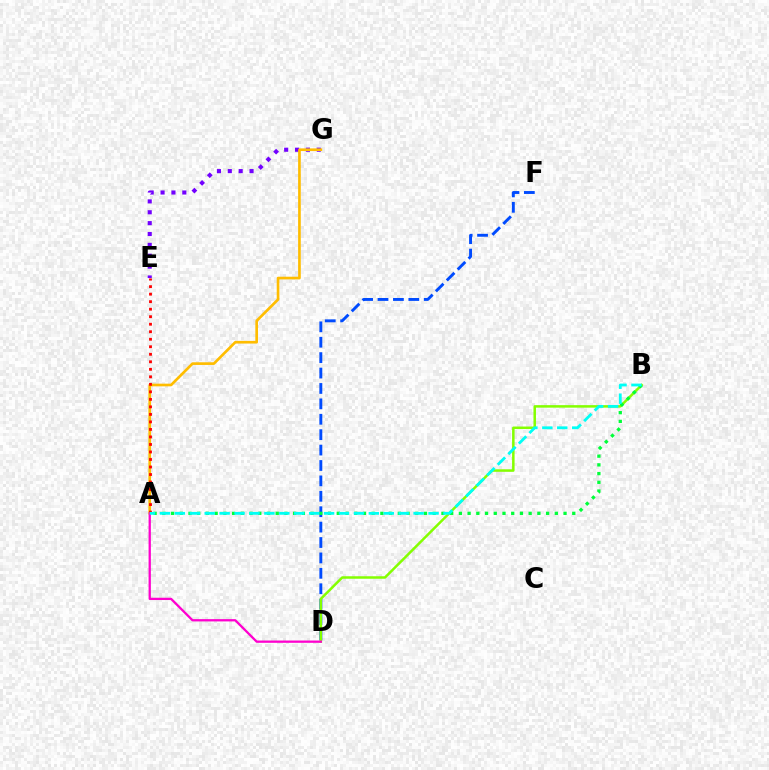{('D', 'F'): [{'color': '#004bff', 'line_style': 'dashed', 'thickness': 2.09}], ('E', 'G'): [{'color': '#7200ff', 'line_style': 'dotted', 'thickness': 2.95}], ('A', 'G'): [{'color': '#ffbd00', 'line_style': 'solid', 'thickness': 1.92}], ('B', 'D'): [{'color': '#84ff00', 'line_style': 'solid', 'thickness': 1.8}], ('A', 'B'): [{'color': '#00ff39', 'line_style': 'dotted', 'thickness': 2.37}, {'color': '#00fff6', 'line_style': 'dashed', 'thickness': 2.03}], ('A', 'E'): [{'color': '#ff0000', 'line_style': 'dotted', 'thickness': 2.04}], ('A', 'D'): [{'color': '#ff00cf', 'line_style': 'solid', 'thickness': 1.65}]}